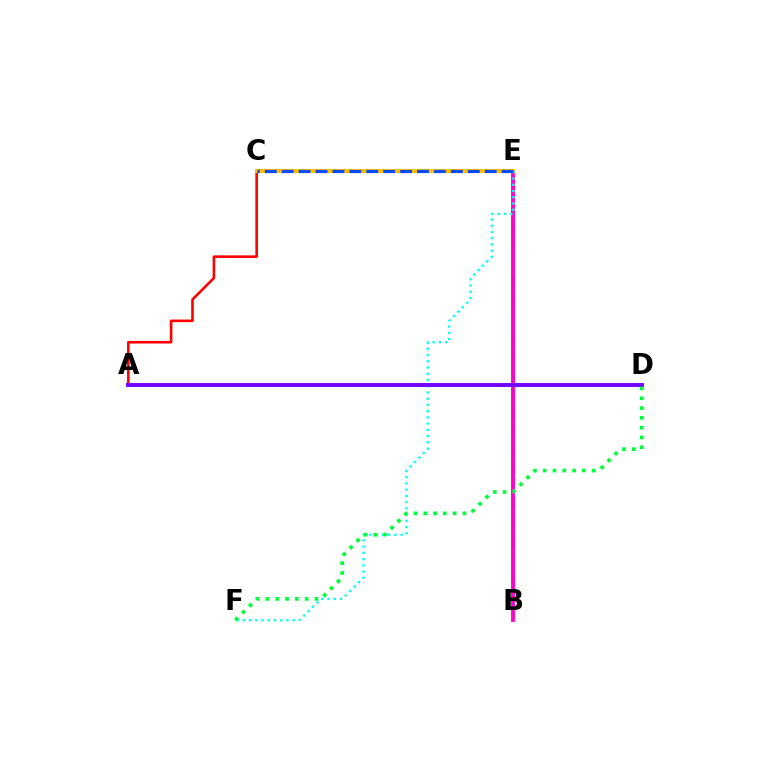{('B', 'E'): [{'color': '#84ff00', 'line_style': 'dashed', 'thickness': 2.5}, {'color': '#ff00cf', 'line_style': 'solid', 'thickness': 2.77}], ('A', 'C'): [{'color': '#ff0000', 'line_style': 'solid', 'thickness': 1.87}], ('C', 'E'): [{'color': '#ffbd00', 'line_style': 'solid', 'thickness': 2.91}, {'color': '#004bff', 'line_style': 'dashed', 'thickness': 2.3}], ('E', 'F'): [{'color': '#00fff6', 'line_style': 'dotted', 'thickness': 1.69}], ('A', 'D'): [{'color': '#7200ff', 'line_style': 'solid', 'thickness': 2.8}], ('D', 'F'): [{'color': '#00ff39', 'line_style': 'dotted', 'thickness': 2.66}]}